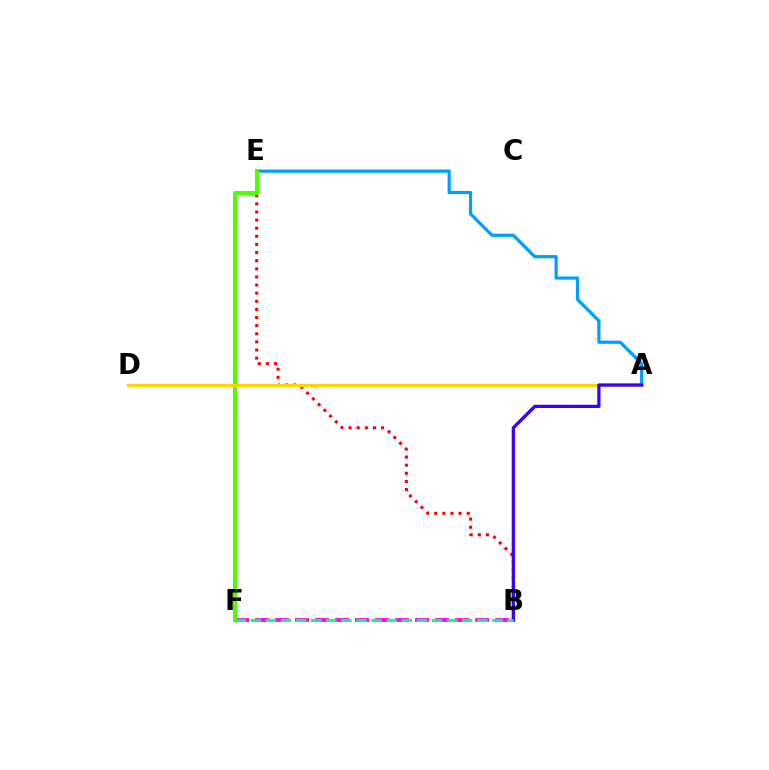{('B', 'F'): [{'color': '#ff00ed', 'line_style': 'dashed', 'thickness': 2.72}, {'color': '#00ff86', 'line_style': 'dashed', 'thickness': 2.05}], ('A', 'E'): [{'color': '#009eff', 'line_style': 'solid', 'thickness': 2.31}], ('B', 'E'): [{'color': '#ff0000', 'line_style': 'dotted', 'thickness': 2.21}], ('E', 'F'): [{'color': '#4fff00', 'line_style': 'solid', 'thickness': 2.96}], ('A', 'D'): [{'color': '#ffd500', 'line_style': 'solid', 'thickness': 2.33}], ('A', 'B'): [{'color': '#3700ff', 'line_style': 'solid', 'thickness': 2.33}]}